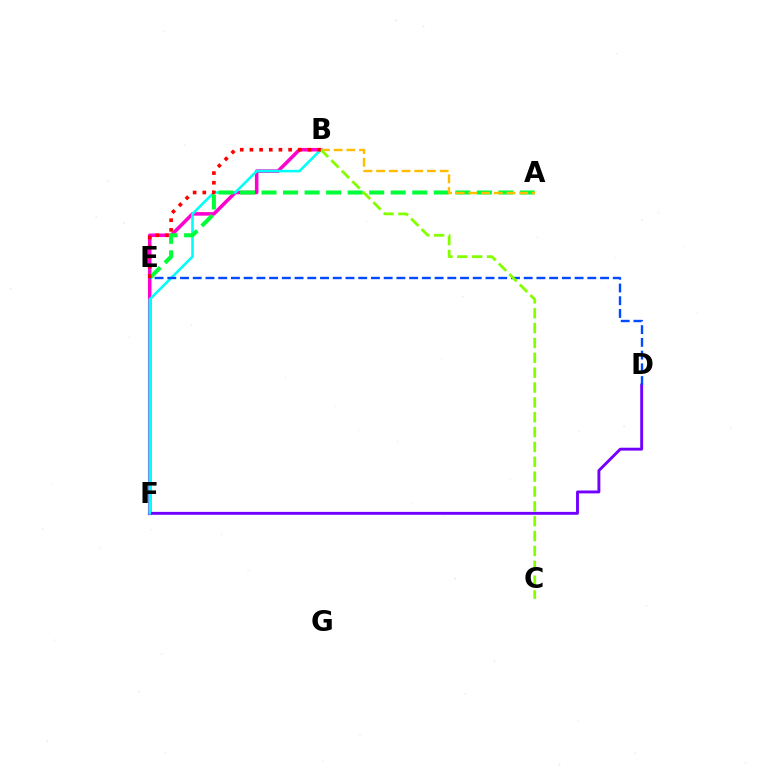{('B', 'F'): [{'color': '#ff00cf', 'line_style': 'solid', 'thickness': 2.56}, {'color': '#00fff6', 'line_style': 'solid', 'thickness': 1.86}], ('D', 'F'): [{'color': '#7200ff', 'line_style': 'solid', 'thickness': 2.09}], ('A', 'E'): [{'color': '#00ff39', 'line_style': 'dashed', 'thickness': 2.93}], ('D', 'E'): [{'color': '#004bff', 'line_style': 'dashed', 'thickness': 1.73}], ('A', 'B'): [{'color': '#ffbd00', 'line_style': 'dashed', 'thickness': 1.73}], ('B', 'C'): [{'color': '#84ff00', 'line_style': 'dashed', 'thickness': 2.02}], ('B', 'E'): [{'color': '#ff0000', 'line_style': 'dotted', 'thickness': 2.63}]}